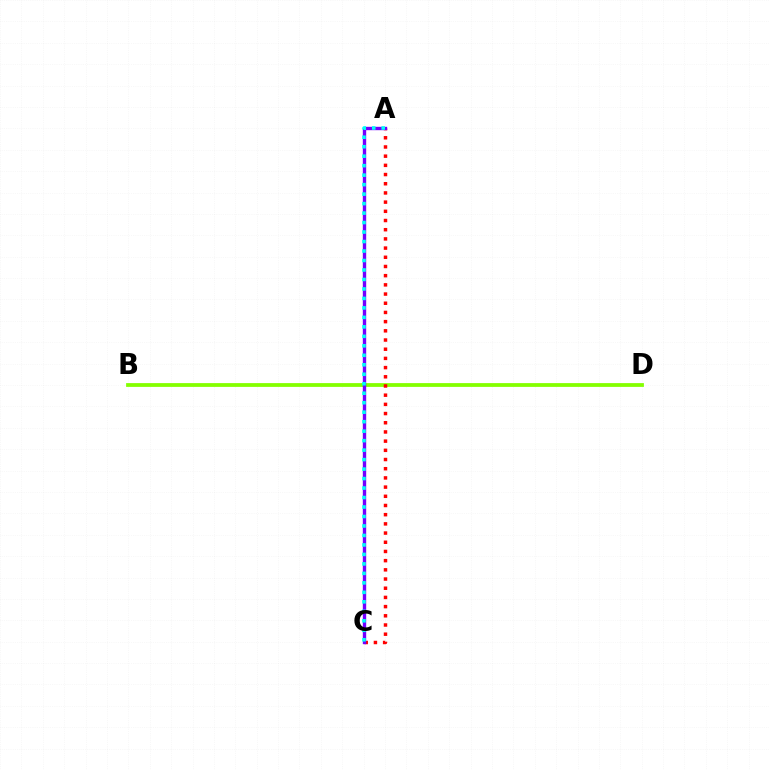{('B', 'D'): [{'color': '#84ff00', 'line_style': 'solid', 'thickness': 2.72}], ('A', 'C'): [{'color': '#ff0000', 'line_style': 'dotted', 'thickness': 2.5}, {'color': '#7200ff', 'line_style': 'solid', 'thickness': 2.43}, {'color': '#00fff6', 'line_style': 'dotted', 'thickness': 2.58}]}